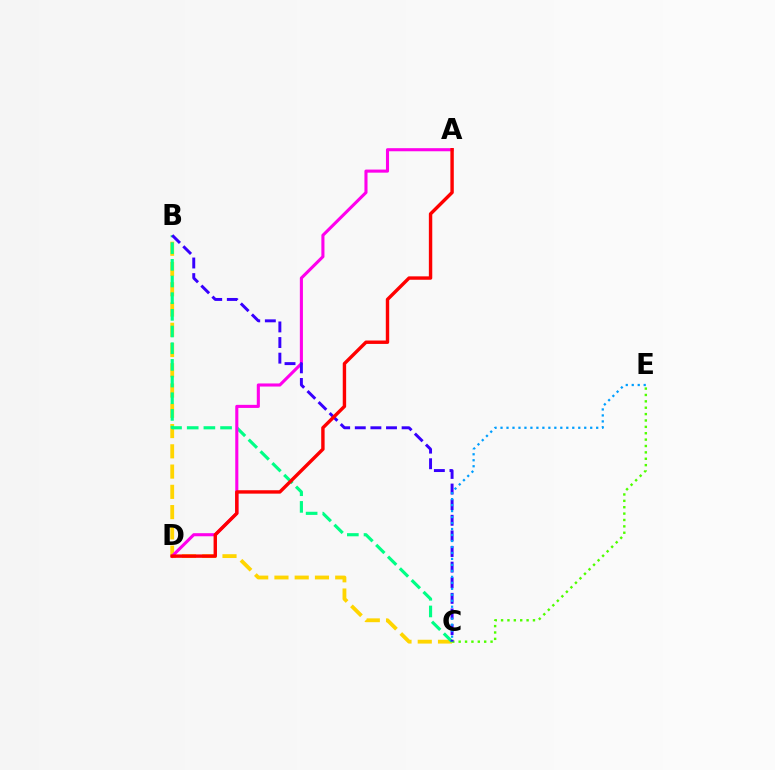{('B', 'C'): [{'color': '#ffd500', 'line_style': 'dashed', 'thickness': 2.75}, {'color': '#00ff86', 'line_style': 'dashed', 'thickness': 2.27}, {'color': '#3700ff', 'line_style': 'dashed', 'thickness': 2.12}], ('C', 'E'): [{'color': '#4fff00', 'line_style': 'dotted', 'thickness': 1.73}, {'color': '#009eff', 'line_style': 'dotted', 'thickness': 1.62}], ('A', 'D'): [{'color': '#ff00ed', 'line_style': 'solid', 'thickness': 2.22}, {'color': '#ff0000', 'line_style': 'solid', 'thickness': 2.45}]}